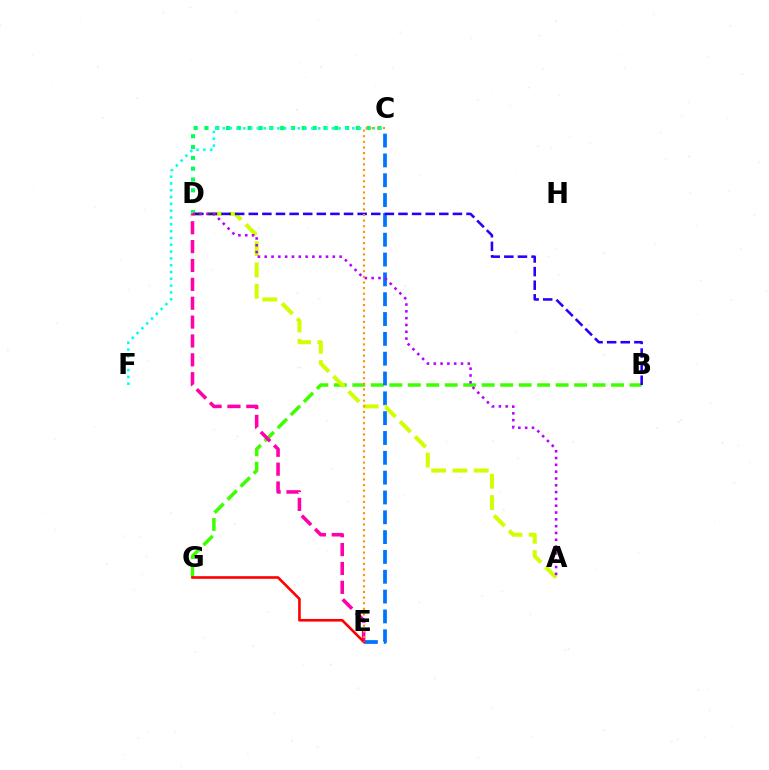{('C', 'D'): [{'color': '#00ff5c', 'line_style': 'dotted', 'thickness': 2.94}], ('B', 'G'): [{'color': '#3dff00', 'line_style': 'dashed', 'thickness': 2.51}], ('C', 'E'): [{'color': '#0074ff', 'line_style': 'dashed', 'thickness': 2.69}, {'color': '#ff9400', 'line_style': 'dotted', 'thickness': 1.53}], ('A', 'D'): [{'color': '#d1ff00', 'line_style': 'dashed', 'thickness': 2.9}, {'color': '#b900ff', 'line_style': 'dotted', 'thickness': 1.85}], ('D', 'E'): [{'color': '#ff00ac', 'line_style': 'dashed', 'thickness': 2.56}], ('B', 'D'): [{'color': '#2500ff', 'line_style': 'dashed', 'thickness': 1.85}], ('C', 'F'): [{'color': '#00fff6', 'line_style': 'dotted', 'thickness': 1.85}], ('E', 'G'): [{'color': '#ff0000', 'line_style': 'solid', 'thickness': 1.89}]}